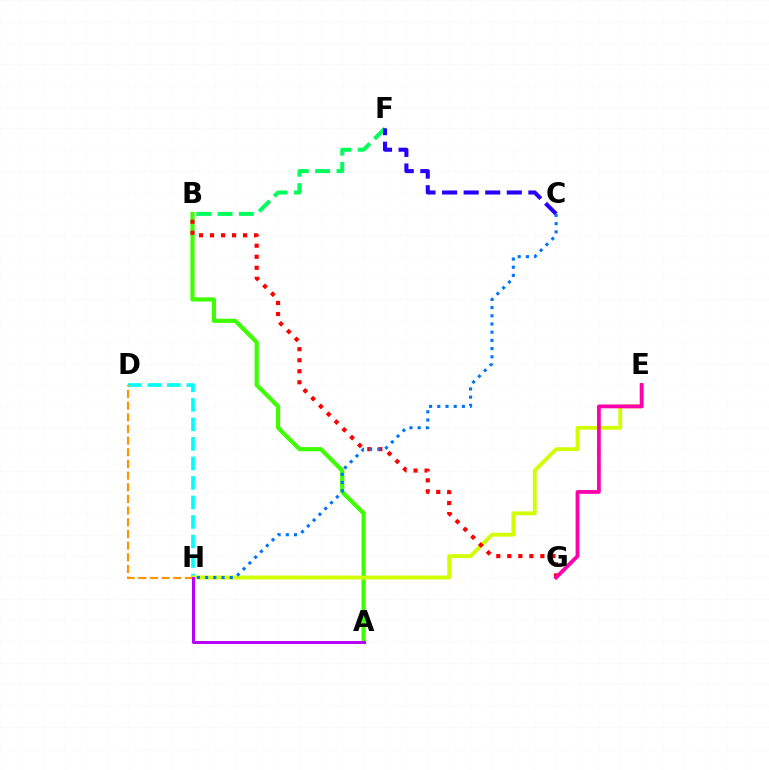{('B', 'F'): [{'color': '#00ff5c', 'line_style': 'dashed', 'thickness': 2.89}], ('D', 'H'): [{'color': '#00fff6', 'line_style': 'dashed', 'thickness': 2.65}, {'color': '#ff9400', 'line_style': 'dashed', 'thickness': 1.58}], ('A', 'B'): [{'color': '#3dff00', 'line_style': 'solid', 'thickness': 3.0}], ('E', 'H'): [{'color': '#d1ff00', 'line_style': 'solid', 'thickness': 2.77}], ('B', 'G'): [{'color': '#ff0000', 'line_style': 'dotted', 'thickness': 2.99}], ('C', 'F'): [{'color': '#2500ff', 'line_style': 'dashed', 'thickness': 2.93}], ('C', 'H'): [{'color': '#0074ff', 'line_style': 'dotted', 'thickness': 2.23}], ('A', 'H'): [{'color': '#b900ff', 'line_style': 'solid', 'thickness': 2.16}], ('E', 'G'): [{'color': '#ff00ac', 'line_style': 'solid', 'thickness': 2.73}]}